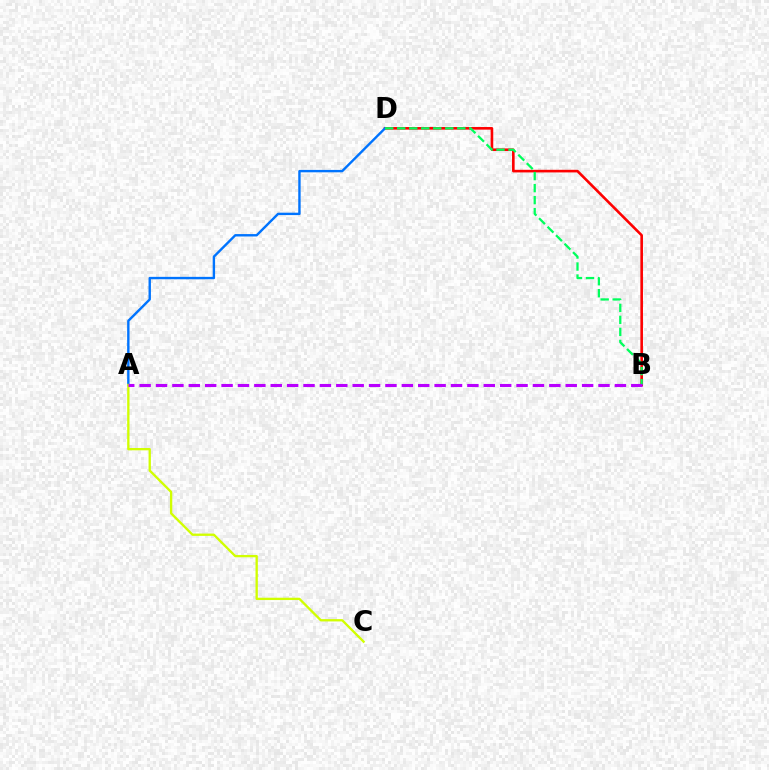{('B', 'D'): [{'color': '#ff0000', 'line_style': 'solid', 'thickness': 1.88}, {'color': '#00ff5c', 'line_style': 'dashed', 'thickness': 1.63}], ('A', 'D'): [{'color': '#0074ff', 'line_style': 'solid', 'thickness': 1.73}], ('A', 'C'): [{'color': '#d1ff00', 'line_style': 'solid', 'thickness': 1.67}], ('A', 'B'): [{'color': '#b900ff', 'line_style': 'dashed', 'thickness': 2.23}]}